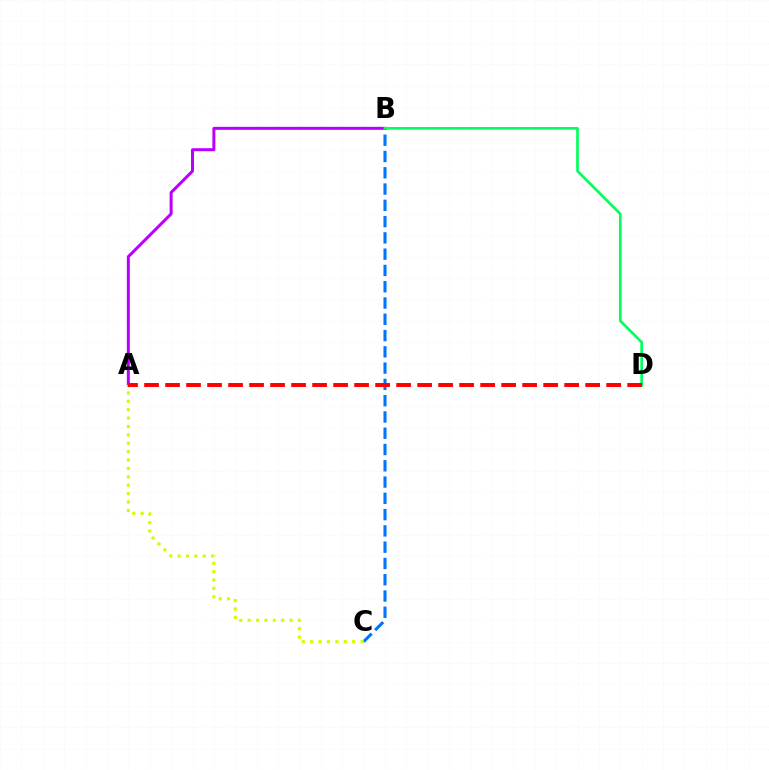{('A', 'B'): [{'color': '#b900ff', 'line_style': 'solid', 'thickness': 2.16}], ('B', 'C'): [{'color': '#0074ff', 'line_style': 'dashed', 'thickness': 2.21}], ('A', 'C'): [{'color': '#d1ff00', 'line_style': 'dotted', 'thickness': 2.28}], ('B', 'D'): [{'color': '#00ff5c', 'line_style': 'solid', 'thickness': 1.91}], ('A', 'D'): [{'color': '#ff0000', 'line_style': 'dashed', 'thickness': 2.85}]}